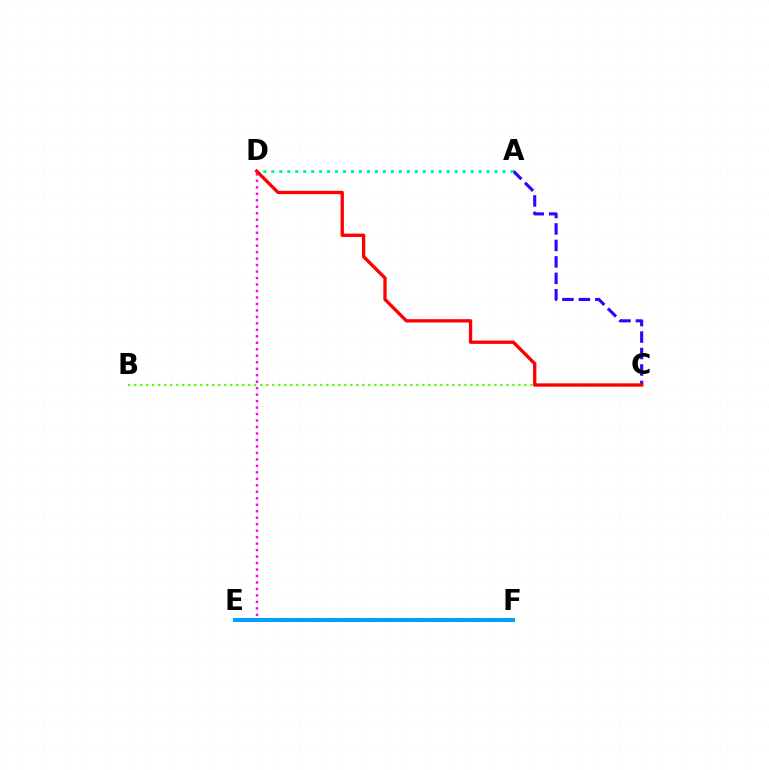{('B', 'C'): [{'color': '#4fff00', 'line_style': 'dotted', 'thickness': 1.63}], ('A', 'C'): [{'color': '#3700ff', 'line_style': 'dashed', 'thickness': 2.24}], ('D', 'E'): [{'color': '#ff00ed', 'line_style': 'dotted', 'thickness': 1.76}], ('A', 'D'): [{'color': '#00ff86', 'line_style': 'dotted', 'thickness': 2.17}], ('E', 'F'): [{'color': '#ffd500', 'line_style': 'dashed', 'thickness': 2.0}, {'color': '#009eff', 'line_style': 'solid', 'thickness': 2.86}], ('C', 'D'): [{'color': '#ff0000', 'line_style': 'solid', 'thickness': 2.4}]}